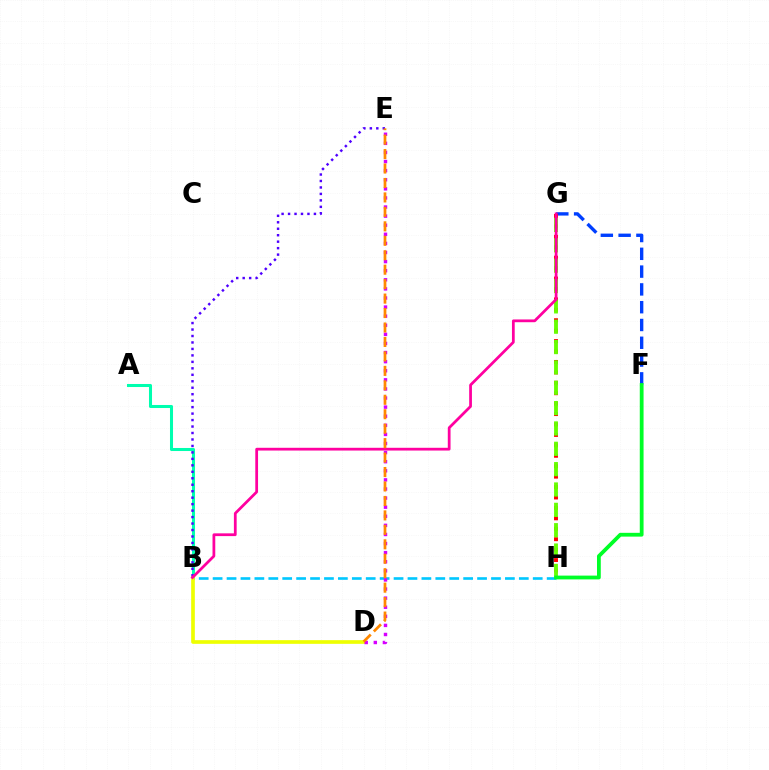{('F', 'G'): [{'color': '#003fff', 'line_style': 'dashed', 'thickness': 2.42}], ('A', 'B'): [{'color': '#00ffaf', 'line_style': 'solid', 'thickness': 2.19}], ('B', 'H'): [{'color': '#00c7ff', 'line_style': 'dashed', 'thickness': 1.89}], ('B', 'D'): [{'color': '#eeff00', 'line_style': 'solid', 'thickness': 2.64}], ('G', 'H'): [{'color': '#ff0000', 'line_style': 'dotted', 'thickness': 2.83}, {'color': '#66ff00', 'line_style': 'dashed', 'thickness': 2.76}], ('F', 'H'): [{'color': '#00ff27', 'line_style': 'solid', 'thickness': 2.73}], ('B', 'E'): [{'color': '#4f00ff', 'line_style': 'dotted', 'thickness': 1.76}], ('B', 'G'): [{'color': '#ff00a0', 'line_style': 'solid', 'thickness': 1.99}], ('D', 'E'): [{'color': '#d600ff', 'line_style': 'dotted', 'thickness': 2.47}, {'color': '#ff8800', 'line_style': 'dashed', 'thickness': 1.96}]}